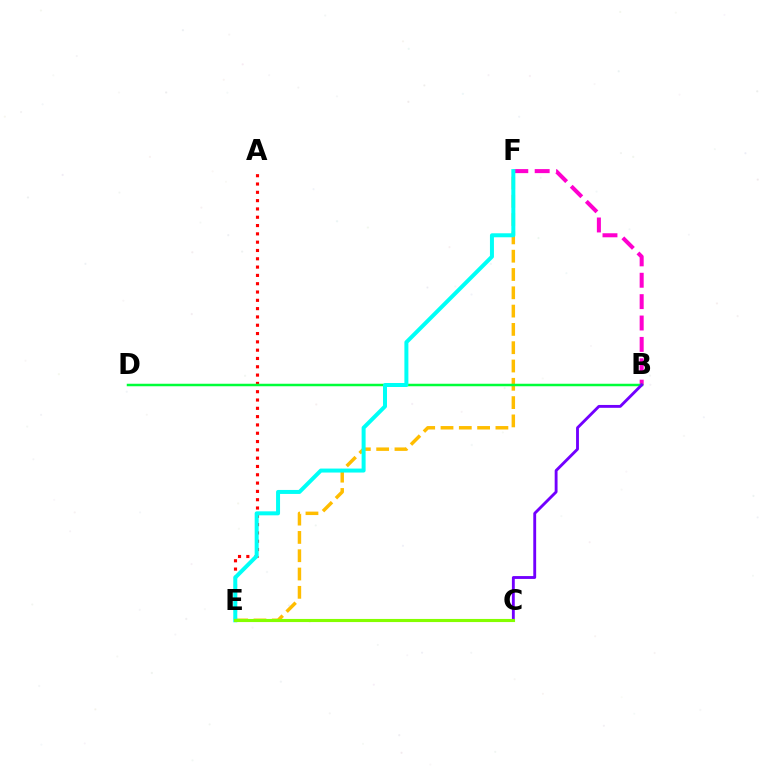{('B', 'F'): [{'color': '#ff00cf', 'line_style': 'dashed', 'thickness': 2.9}], ('A', 'E'): [{'color': '#ff0000', 'line_style': 'dotted', 'thickness': 2.26}], ('E', 'F'): [{'color': '#ffbd00', 'line_style': 'dashed', 'thickness': 2.49}, {'color': '#00fff6', 'line_style': 'solid', 'thickness': 2.87}], ('B', 'D'): [{'color': '#00ff39', 'line_style': 'solid', 'thickness': 1.8}], ('B', 'C'): [{'color': '#7200ff', 'line_style': 'solid', 'thickness': 2.06}], ('C', 'E'): [{'color': '#004bff', 'line_style': 'solid', 'thickness': 2.1}, {'color': '#84ff00', 'line_style': 'solid', 'thickness': 2.24}]}